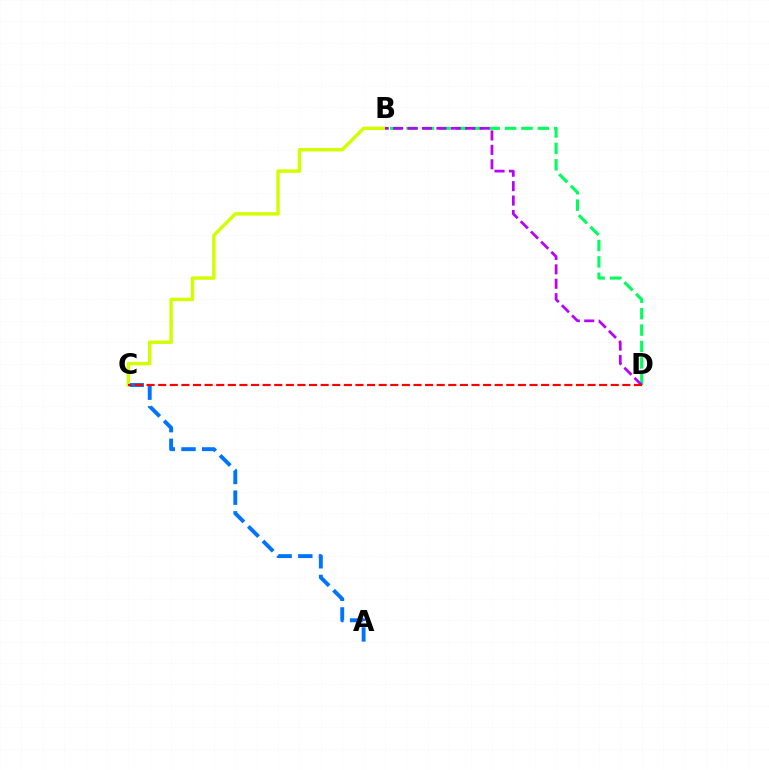{('A', 'C'): [{'color': '#0074ff', 'line_style': 'dashed', 'thickness': 2.81}], ('B', 'D'): [{'color': '#00ff5c', 'line_style': 'dashed', 'thickness': 2.23}, {'color': '#b900ff', 'line_style': 'dashed', 'thickness': 1.96}], ('B', 'C'): [{'color': '#d1ff00', 'line_style': 'solid', 'thickness': 2.48}], ('C', 'D'): [{'color': '#ff0000', 'line_style': 'dashed', 'thickness': 1.58}]}